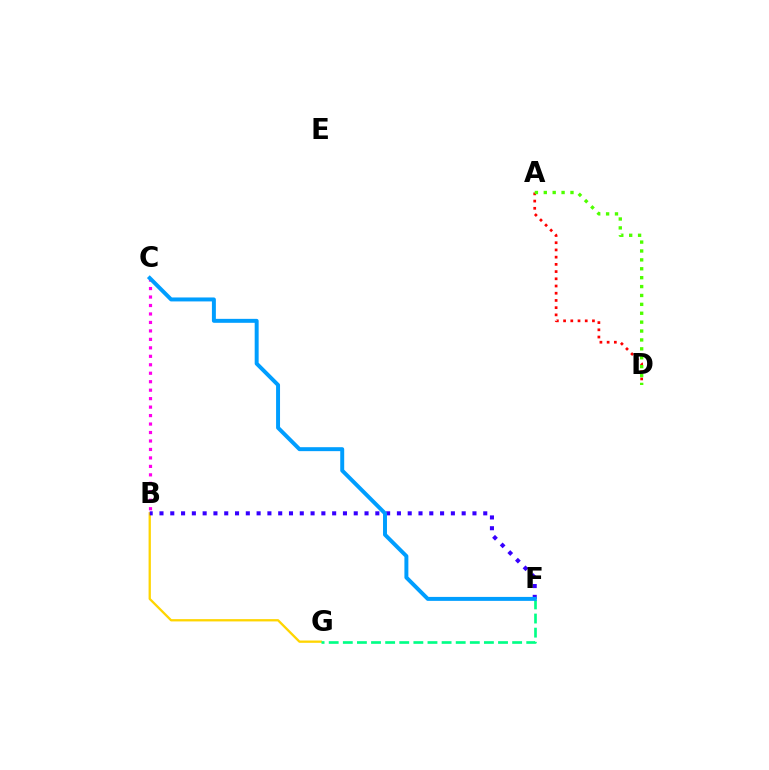{('A', 'D'): [{'color': '#ff0000', 'line_style': 'dotted', 'thickness': 1.96}, {'color': '#4fff00', 'line_style': 'dotted', 'thickness': 2.42}], ('B', 'G'): [{'color': '#ffd500', 'line_style': 'solid', 'thickness': 1.65}], ('F', 'G'): [{'color': '#00ff86', 'line_style': 'dashed', 'thickness': 1.92}], ('B', 'C'): [{'color': '#ff00ed', 'line_style': 'dotted', 'thickness': 2.3}], ('B', 'F'): [{'color': '#3700ff', 'line_style': 'dotted', 'thickness': 2.93}], ('C', 'F'): [{'color': '#009eff', 'line_style': 'solid', 'thickness': 2.85}]}